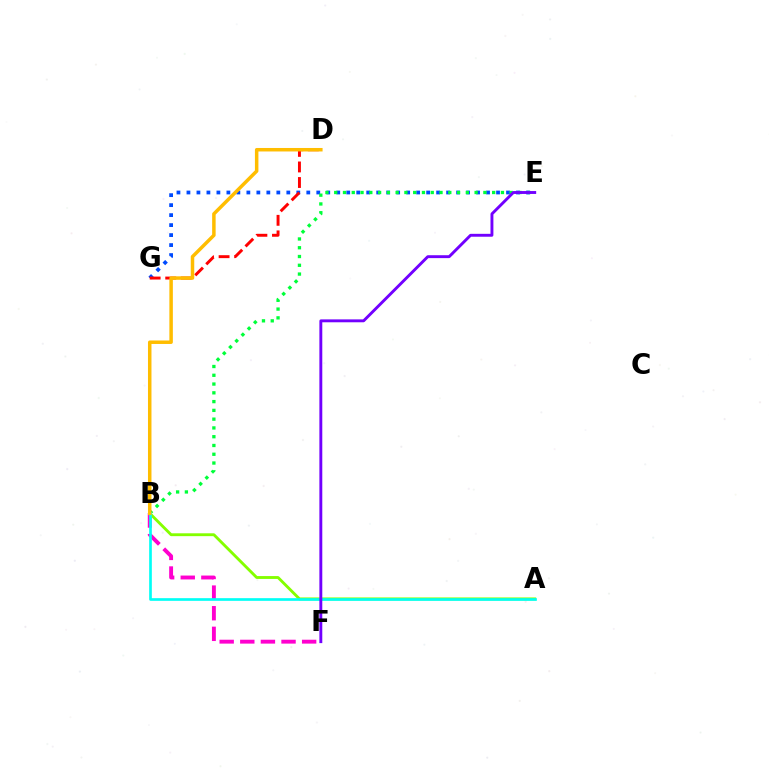{('E', 'G'): [{'color': '#004bff', 'line_style': 'dotted', 'thickness': 2.71}], ('D', 'G'): [{'color': '#ff0000', 'line_style': 'dashed', 'thickness': 2.11}], ('B', 'E'): [{'color': '#00ff39', 'line_style': 'dotted', 'thickness': 2.38}], ('B', 'F'): [{'color': '#ff00cf', 'line_style': 'dashed', 'thickness': 2.8}], ('A', 'B'): [{'color': '#84ff00', 'line_style': 'solid', 'thickness': 2.06}, {'color': '#00fff6', 'line_style': 'solid', 'thickness': 1.93}], ('E', 'F'): [{'color': '#7200ff', 'line_style': 'solid', 'thickness': 2.09}], ('B', 'D'): [{'color': '#ffbd00', 'line_style': 'solid', 'thickness': 2.51}]}